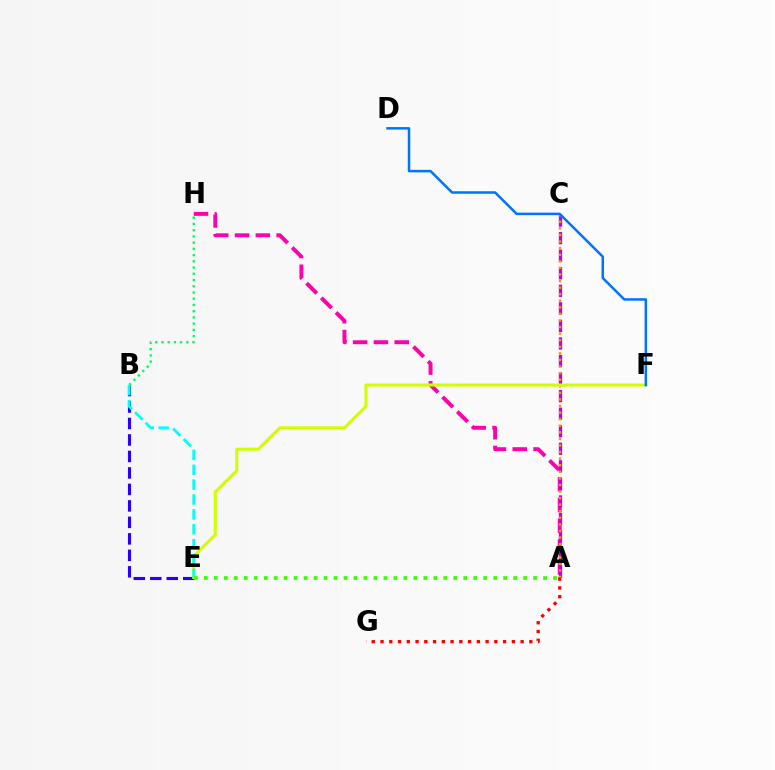{('A', 'H'): [{'color': '#ff00ac', 'line_style': 'dashed', 'thickness': 2.83}], ('A', 'C'): [{'color': '#b900ff', 'line_style': 'dashed', 'thickness': 2.38}, {'color': '#ff9400', 'line_style': 'dotted', 'thickness': 1.79}], ('B', 'E'): [{'color': '#2500ff', 'line_style': 'dashed', 'thickness': 2.24}, {'color': '#00fff6', 'line_style': 'dashed', 'thickness': 2.02}], ('B', 'H'): [{'color': '#00ff5c', 'line_style': 'dotted', 'thickness': 1.69}], ('E', 'F'): [{'color': '#d1ff00', 'line_style': 'solid', 'thickness': 2.21}], ('D', 'F'): [{'color': '#0074ff', 'line_style': 'solid', 'thickness': 1.8}], ('A', 'G'): [{'color': '#ff0000', 'line_style': 'dotted', 'thickness': 2.38}], ('A', 'E'): [{'color': '#3dff00', 'line_style': 'dotted', 'thickness': 2.71}]}